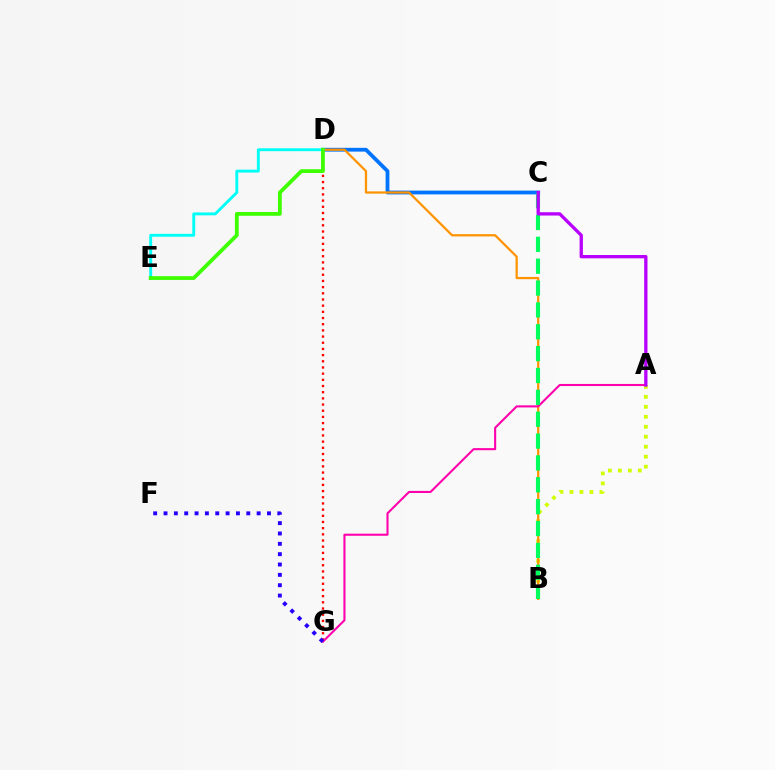{('A', 'B'): [{'color': '#d1ff00', 'line_style': 'dotted', 'thickness': 2.71}], ('C', 'D'): [{'color': '#0074ff', 'line_style': 'solid', 'thickness': 2.72}], ('B', 'D'): [{'color': '#ff9400', 'line_style': 'solid', 'thickness': 1.62}], ('D', 'G'): [{'color': '#ff0000', 'line_style': 'dotted', 'thickness': 1.68}], ('A', 'G'): [{'color': '#ff00ac', 'line_style': 'solid', 'thickness': 1.51}], ('B', 'C'): [{'color': '#00ff5c', 'line_style': 'dashed', 'thickness': 2.97}], ('D', 'E'): [{'color': '#00fff6', 'line_style': 'solid', 'thickness': 2.09}, {'color': '#3dff00', 'line_style': 'solid', 'thickness': 2.72}], ('F', 'G'): [{'color': '#2500ff', 'line_style': 'dotted', 'thickness': 2.81}], ('A', 'C'): [{'color': '#b900ff', 'line_style': 'solid', 'thickness': 2.38}]}